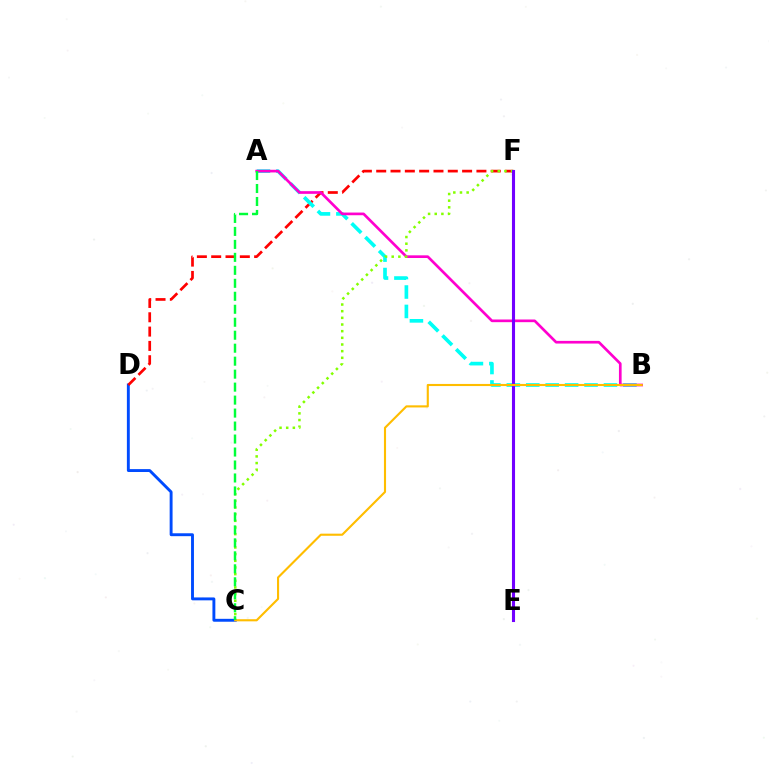{('C', 'D'): [{'color': '#004bff', 'line_style': 'solid', 'thickness': 2.09}], ('D', 'F'): [{'color': '#ff0000', 'line_style': 'dashed', 'thickness': 1.95}], ('A', 'B'): [{'color': '#00fff6', 'line_style': 'dashed', 'thickness': 2.64}, {'color': '#ff00cf', 'line_style': 'solid', 'thickness': 1.93}], ('C', 'F'): [{'color': '#84ff00', 'line_style': 'dotted', 'thickness': 1.81}], ('E', 'F'): [{'color': '#7200ff', 'line_style': 'solid', 'thickness': 2.22}], ('B', 'C'): [{'color': '#ffbd00', 'line_style': 'solid', 'thickness': 1.53}], ('A', 'C'): [{'color': '#00ff39', 'line_style': 'dashed', 'thickness': 1.76}]}